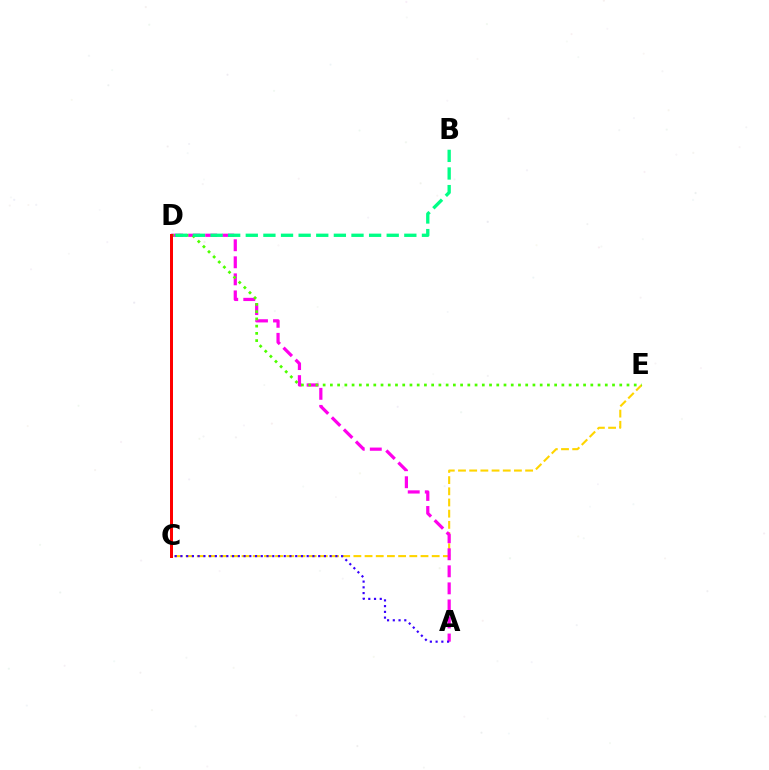{('C', 'E'): [{'color': '#ffd500', 'line_style': 'dashed', 'thickness': 1.52}], ('A', 'D'): [{'color': '#ff00ed', 'line_style': 'dashed', 'thickness': 2.32}], ('D', 'E'): [{'color': '#4fff00', 'line_style': 'dotted', 'thickness': 1.97}], ('A', 'C'): [{'color': '#3700ff', 'line_style': 'dotted', 'thickness': 1.56}], ('B', 'D'): [{'color': '#00ff86', 'line_style': 'dashed', 'thickness': 2.39}], ('C', 'D'): [{'color': '#009eff', 'line_style': 'dotted', 'thickness': 2.07}, {'color': '#ff0000', 'line_style': 'solid', 'thickness': 2.15}]}